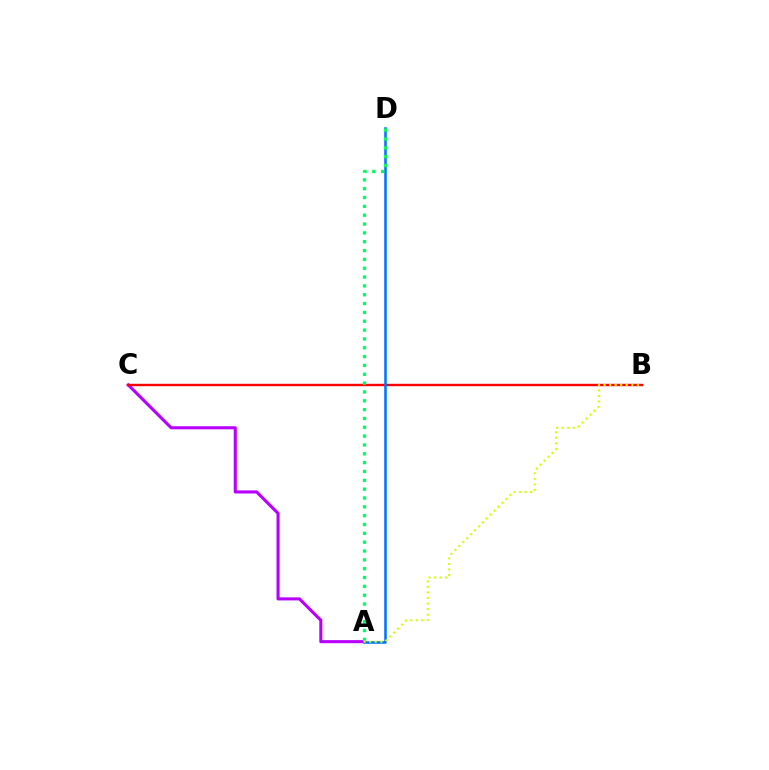{('A', 'C'): [{'color': '#b900ff', 'line_style': 'solid', 'thickness': 2.22}], ('B', 'C'): [{'color': '#ff0000', 'line_style': 'solid', 'thickness': 1.73}], ('A', 'D'): [{'color': '#0074ff', 'line_style': 'solid', 'thickness': 1.84}, {'color': '#00ff5c', 'line_style': 'dotted', 'thickness': 2.4}], ('A', 'B'): [{'color': '#d1ff00', 'line_style': 'dotted', 'thickness': 1.51}]}